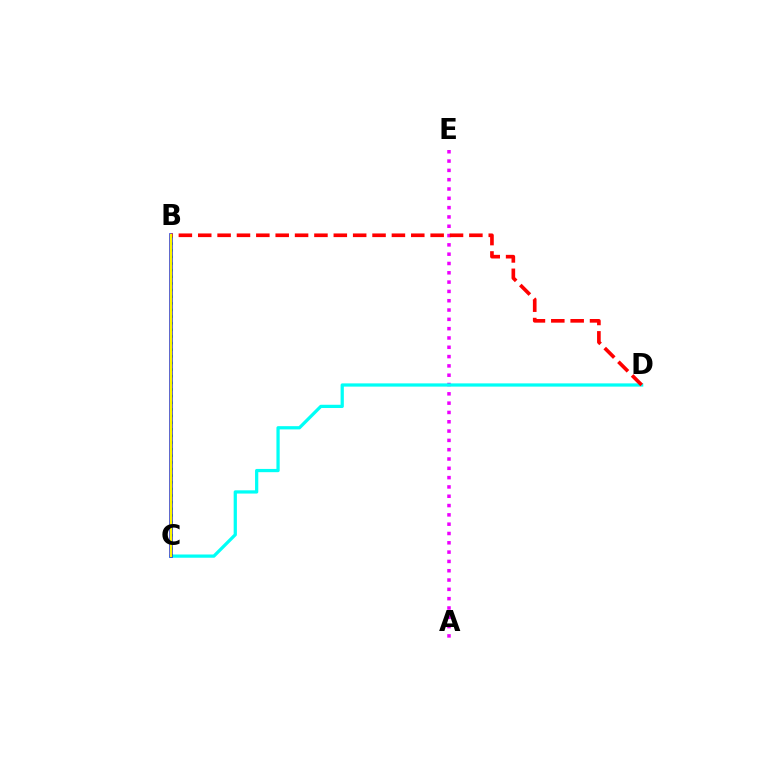{('A', 'E'): [{'color': '#ee00ff', 'line_style': 'dotted', 'thickness': 2.53}], ('B', 'C'): [{'color': '#08ff00', 'line_style': 'dotted', 'thickness': 1.8}, {'color': '#0010ff', 'line_style': 'solid', 'thickness': 2.55}, {'color': '#fcf500', 'line_style': 'solid', 'thickness': 1.73}], ('C', 'D'): [{'color': '#00fff6', 'line_style': 'solid', 'thickness': 2.34}], ('B', 'D'): [{'color': '#ff0000', 'line_style': 'dashed', 'thickness': 2.63}]}